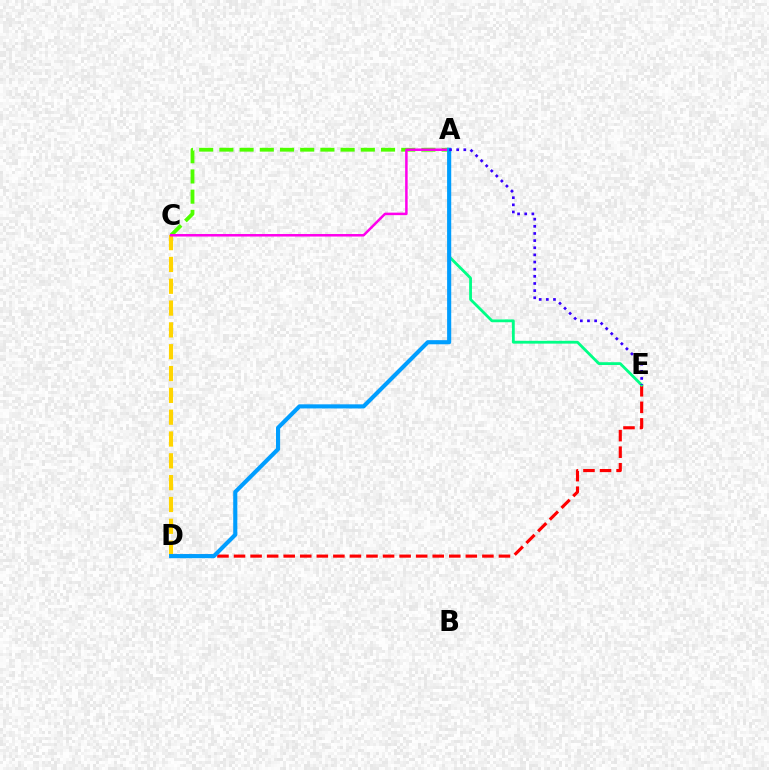{('A', 'C'): [{'color': '#4fff00', 'line_style': 'dashed', 'thickness': 2.75}, {'color': '#ff00ed', 'line_style': 'solid', 'thickness': 1.81}], ('C', 'D'): [{'color': '#ffd500', 'line_style': 'dashed', 'thickness': 2.96}], ('D', 'E'): [{'color': '#ff0000', 'line_style': 'dashed', 'thickness': 2.25}], ('A', 'E'): [{'color': '#00ff86', 'line_style': 'solid', 'thickness': 2.02}, {'color': '#3700ff', 'line_style': 'dotted', 'thickness': 1.94}], ('A', 'D'): [{'color': '#009eff', 'line_style': 'solid', 'thickness': 2.96}]}